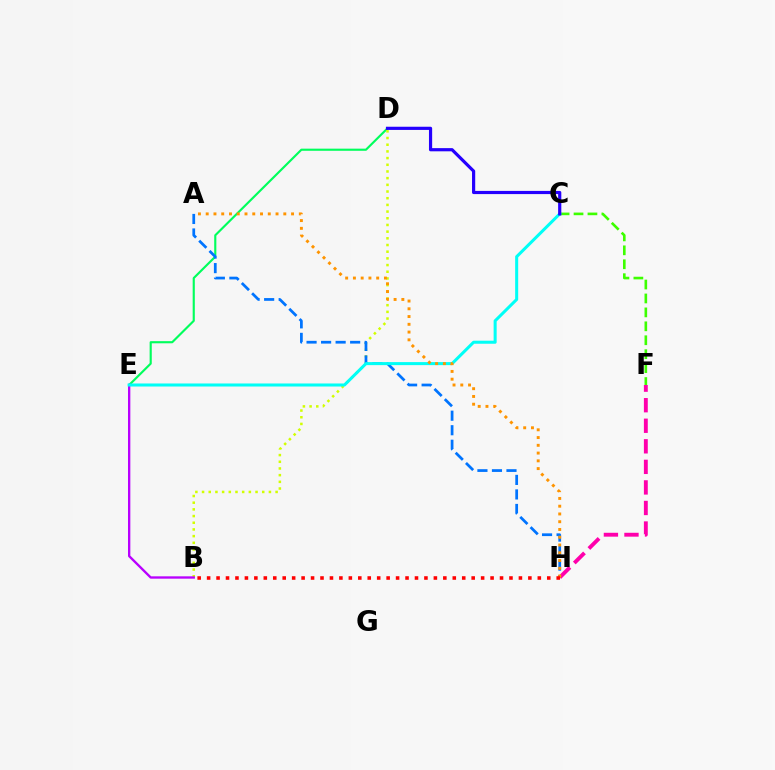{('D', 'E'): [{'color': '#00ff5c', 'line_style': 'solid', 'thickness': 1.54}], ('B', 'D'): [{'color': '#d1ff00', 'line_style': 'dotted', 'thickness': 1.82}], ('C', 'F'): [{'color': '#3dff00', 'line_style': 'dashed', 'thickness': 1.89}], ('A', 'H'): [{'color': '#0074ff', 'line_style': 'dashed', 'thickness': 1.97}, {'color': '#ff9400', 'line_style': 'dotted', 'thickness': 2.11}], ('B', 'E'): [{'color': '#b900ff', 'line_style': 'solid', 'thickness': 1.69}], ('F', 'H'): [{'color': '#ff00ac', 'line_style': 'dashed', 'thickness': 2.79}], ('C', 'E'): [{'color': '#00fff6', 'line_style': 'solid', 'thickness': 2.19}], ('C', 'D'): [{'color': '#2500ff', 'line_style': 'solid', 'thickness': 2.29}], ('B', 'H'): [{'color': '#ff0000', 'line_style': 'dotted', 'thickness': 2.57}]}